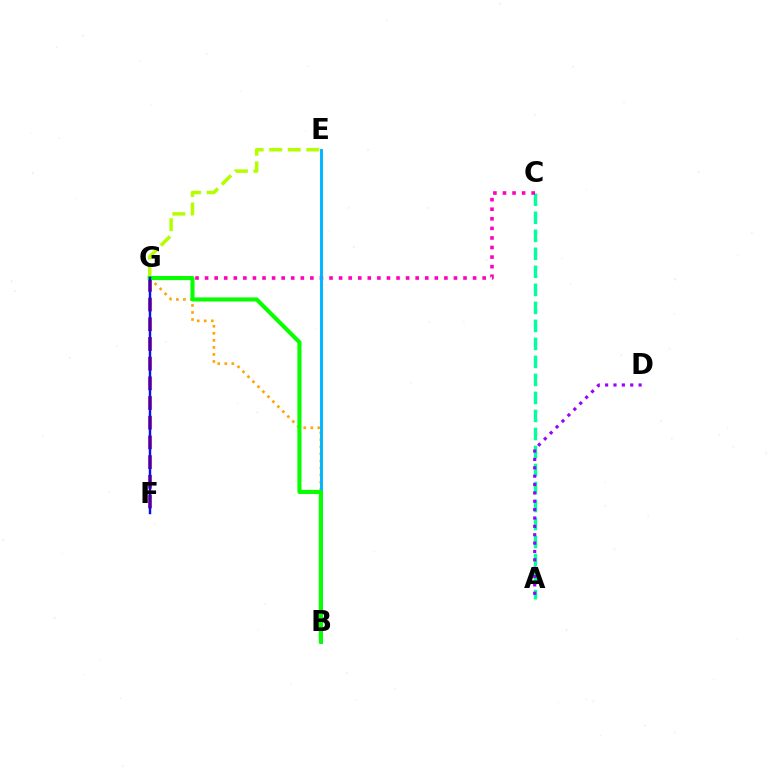{('E', 'G'): [{'color': '#b3ff00', 'line_style': 'dashed', 'thickness': 2.52}], ('A', 'C'): [{'color': '#00ff9d', 'line_style': 'dashed', 'thickness': 2.45}], ('B', 'G'): [{'color': '#ffa500', 'line_style': 'dotted', 'thickness': 1.91}, {'color': '#08ff00', 'line_style': 'solid', 'thickness': 2.94}], ('F', 'G'): [{'color': '#ff0000', 'line_style': 'dashed', 'thickness': 2.68}, {'color': '#0010ff', 'line_style': 'solid', 'thickness': 1.76}], ('A', 'D'): [{'color': '#9b00ff', 'line_style': 'dotted', 'thickness': 2.27}], ('C', 'G'): [{'color': '#ff00bd', 'line_style': 'dotted', 'thickness': 2.6}], ('B', 'E'): [{'color': '#00b5ff', 'line_style': 'solid', 'thickness': 2.1}]}